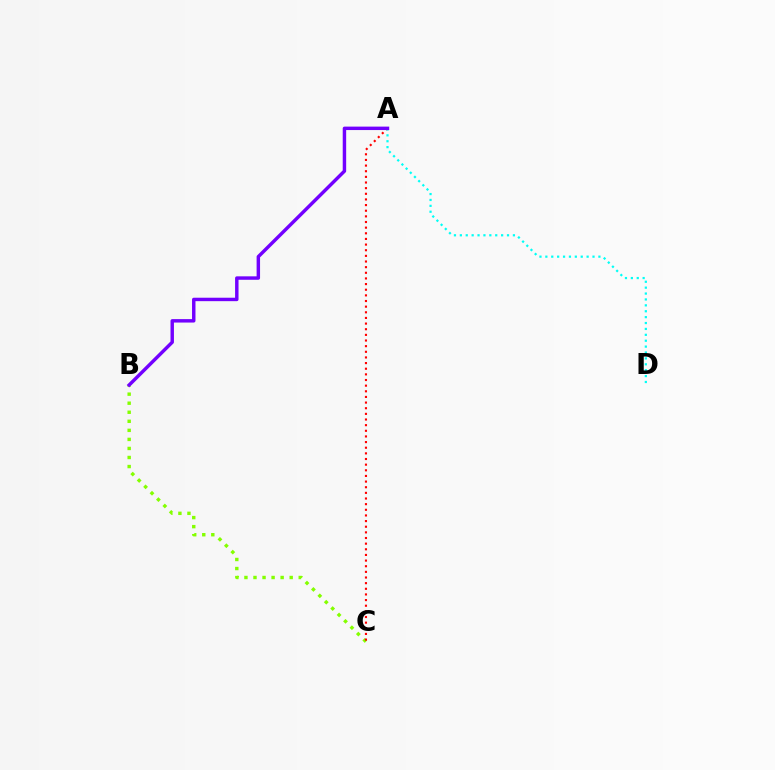{('B', 'C'): [{'color': '#84ff00', 'line_style': 'dotted', 'thickness': 2.46}], ('A', 'C'): [{'color': '#ff0000', 'line_style': 'dotted', 'thickness': 1.53}], ('A', 'D'): [{'color': '#00fff6', 'line_style': 'dotted', 'thickness': 1.6}], ('A', 'B'): [{'color': '#7200ff', 'line_style': 'solid', 'thickness': 2.48}]}